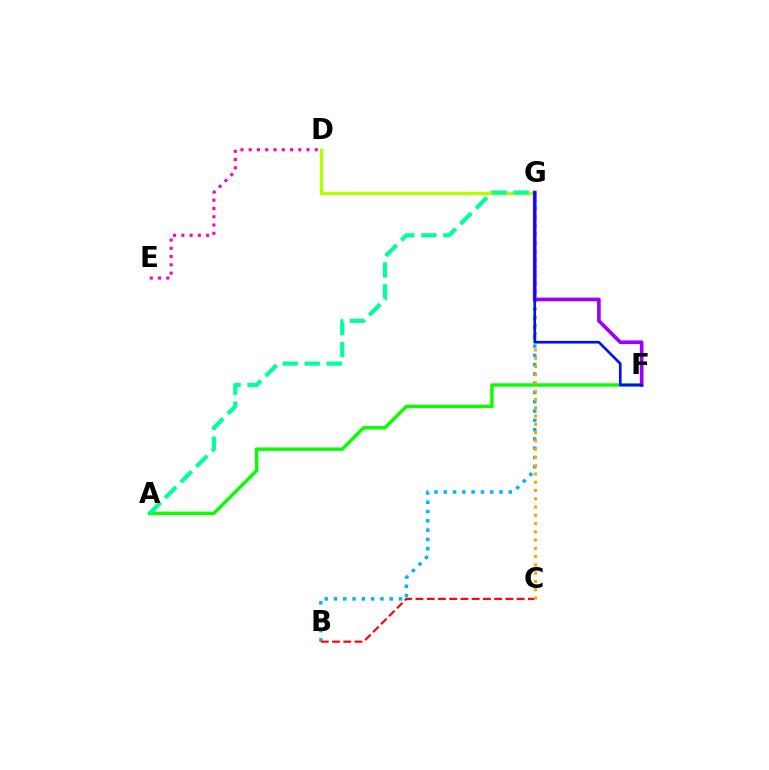{('D', 'G'): [{'color': '#b3ff00', 'line_style': 'solid', 'thickness': 2.43}], ('B', 'G'): [{'color': '#00b5ff', 'line_style': 'dotted', 'thickness': 2.52}], ('A', 'F'): [{'color': '#08ff00', 'line_style': 'solid', 'thickness': 2.46}], ('B', 'C'): [{'color': '#ff0000', 'line_style': 'dashed', 'thickness': 1.53}], ('C', 'G'): [{'color': '#ffa500', 'line_style': 'dotted', 'thickness': 2.25}], ('F', 'G'): [{'color': '#9b00ff', 'line_style': 'solid', 'thickness': 2.64}, {'color': '#0010ff', 'line_style': 'solid', 'thickness': 1.92}], ('A', 'G'): [{'color': '#00ff9d', 'line_style': 'dashed', 'thickness': 2.99}], ('D', 'E'): [{'color': '#ff00bd', 'line_style': 'dotted', 'thickness': 2.24}]}